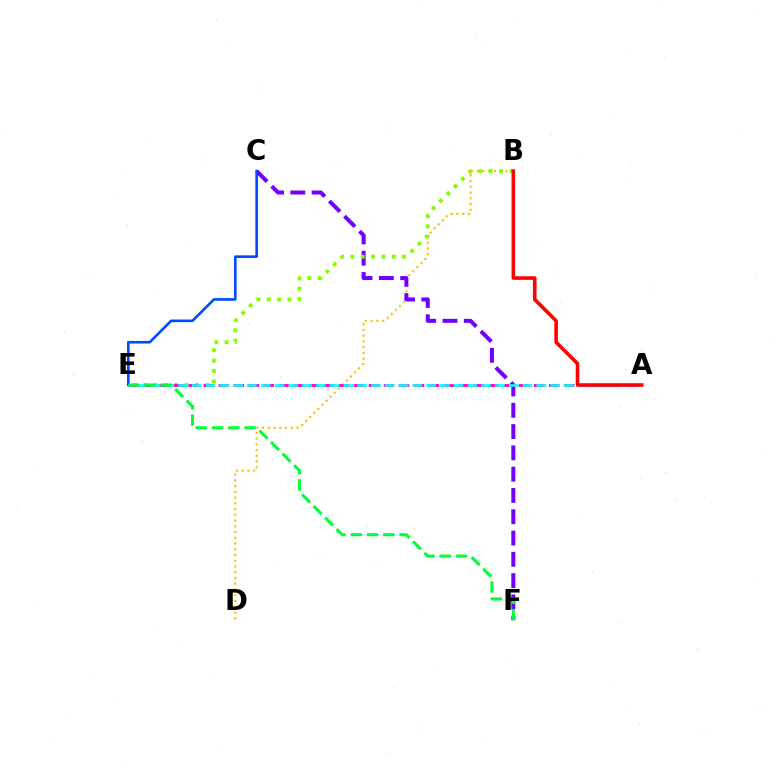{('B', 'D'): [{'color': '#ffbd00', 'line_style': 'dotted', 'thickness': 1.56}], ('C', 'F'): [{'color': '#7200ff', 'line_style': 'dashed', 'thickness': 2.89}], ('C', 'E'): [{'color': '#004bff', 'line_style': 'solid', 'thickness': 1.89}], ('B', 'E'): [{'color': '#84ff00', 'line_style': 'dotted', 'thickness': 2.81}], ('A', 'E'): [{'color': '#ff00cf', 'line_style': 'dashed', 'thickness': 2.04}, {'color': '#00fff6', 'line_style': 'dashed', 'thickness': 1.87}], ('A', 'B'): [{'color': '#ff0000', 'line_style': 'solid', 'thickness': 2.58}], ('E', 'F'): [{'color': '#00ff39', 'line_style': 'dashed', 'thickness': 2.21}]}